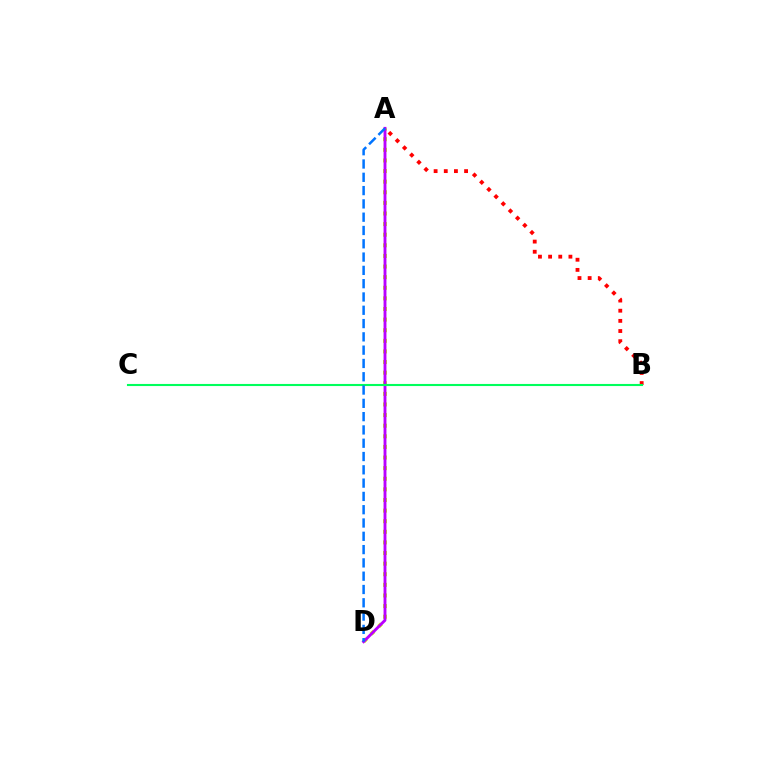{('A', 'B'): [{'color': '#ff0000', 'line_style': 'dotted', 'thickness': 2.76}], ('A', 'D'): [{'color': '#d1ff00', 'line_style': 'dotted', 'thickness': 2.88}, {'color': '#b900ff', 'line_style': 'solid', 'thickness': 2.07}, {'color': '#0074ff', 'line_style': 'dashed', 'thickness': 1.81}], ('B', 'C'): [{'color': '#00ff5c', 'line_style': 'solid', 'thickness': 1.51}]}